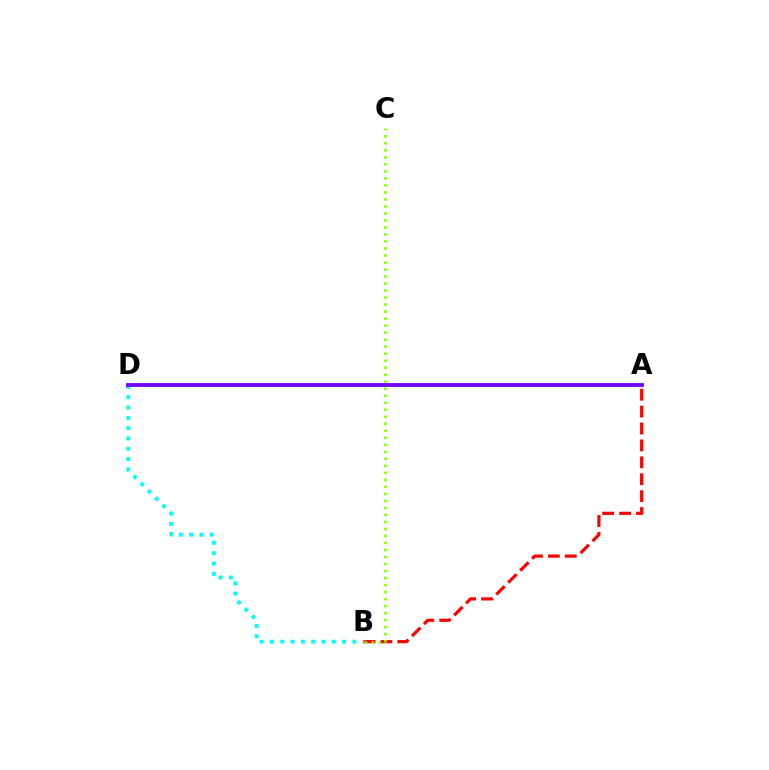{('B', 'D'): [{'color': '#00fff6', 'line_style': 'dotted', 'thickness': 2.8}], ('A', 'B'): [{'color': '#ff0000', 'line_style': 'dashed', 'thickness': 2.3}], ('B', 'C'): [{'color': '#84ff00', 'line_style': 'dotted', 'thickness': 1.9}], ('A', 'D'): [{'color': '#7200ff', 'line_style': 'solid', 'thickness': 2.75}]}